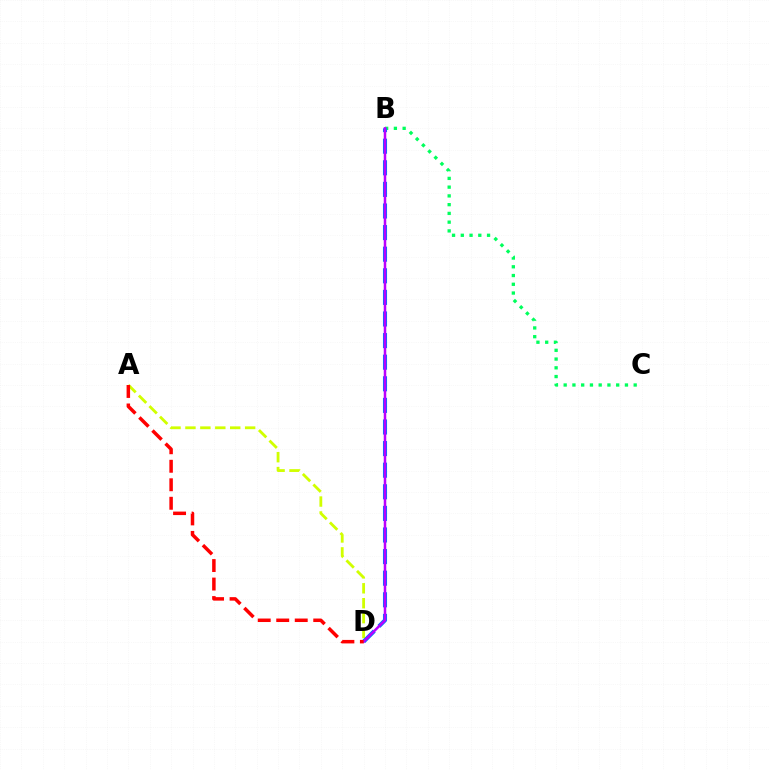{('A', 'D'): [{'color': '#d1ff00', 'line_style': 'dashed', 'thickness': 2.03}, {'color': '#ff0000', 'line_style': 'dashed', 'thickness': 2.51}], ('B', 'C'): [{'color': '#00ff5c', 'line_style': 'dotted', 'thickness': 2.38}], ('B', 'D'): [{'color': '#0074ff', 'line_style': 'dashed', 'thickness': 2.93}, {'color': '#b900ff', 'line_style': 'solid', 'thickness': 1.81}]}